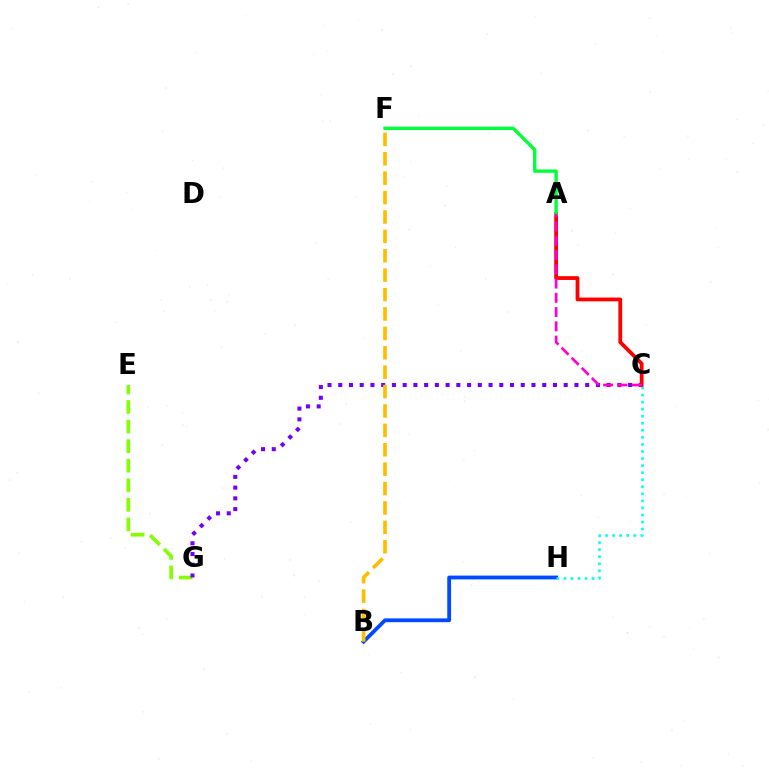{('E', 'G'): [{'color': '#84ff00', 'line_style': 'dashed', 'thickness': 2.66}], ('B', 'H'): [{'color': '#004bff', 'line_style': 'solid', 'thickness': 2.75}], ('C', 'H'): [{'color': '#00fff6', 'line_style': 'dotted', 'thickness': 1.92}], ('C', 'G'): [{'color': '#7200ff', 'line_style': 'dotted', 'thickness': 2.92}], ('A', 'C'): [{'color': '#ff0000', 'line_style': 'solid', 'thickness': 2.73}, {'color': '#ff00cf', 'line_style': 'dashed', 'thickness': 1.94}], ('A', 'F'): [{'color': '#00ff39', 'line_style': 'solid', 'thickness': 2.41}], ('B', 'F'): [{'color': '#ffbd00', 'line_style': 'dashed', 'thickness': 2.64}]}